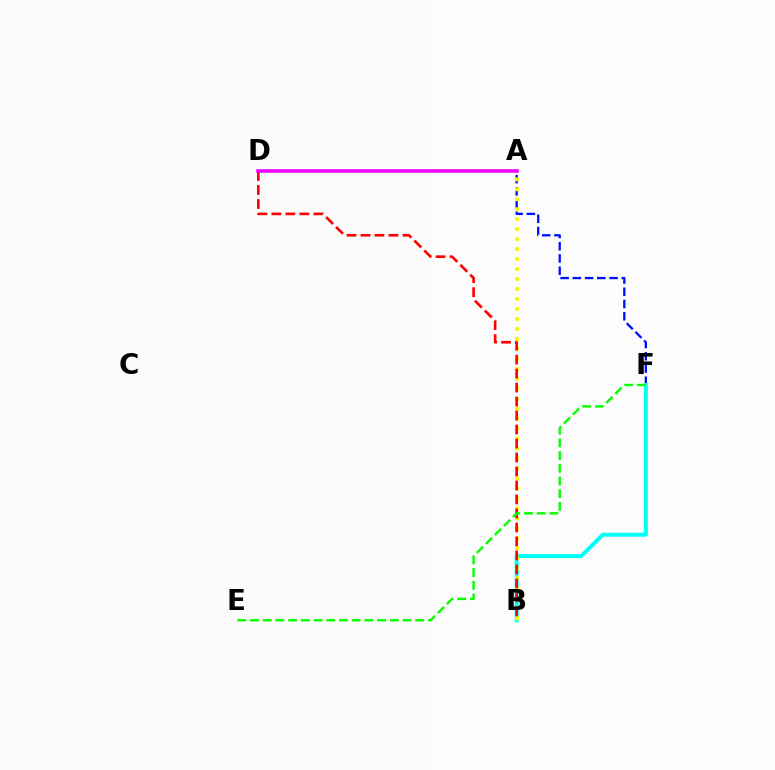{('A', 'F'): [{'color': '#0010ff', 'line_style': 'dashed', 'thickness': 1.66}], ('B', 'F'): [{'color': '#00fff6', 'line_style': 'solid', 'thickness': 2.84}], ('A', 'B'): [{'color': '#fcf500', 'line_style': 'dotted', 'thickness': 2.71}], ('B', 'D'): [{'color': '#ff0000', 'line_style': 'dashed', 'thickness': 1.9}], ('E', 'F'): [{'color': '#08ff00', 'line_style': 'dashed', 'thickness': 1.73}], ('A', 'D'): [{'color': '#ee00ff', 'line_style': 'solid', 'thickness': 2.58}]}